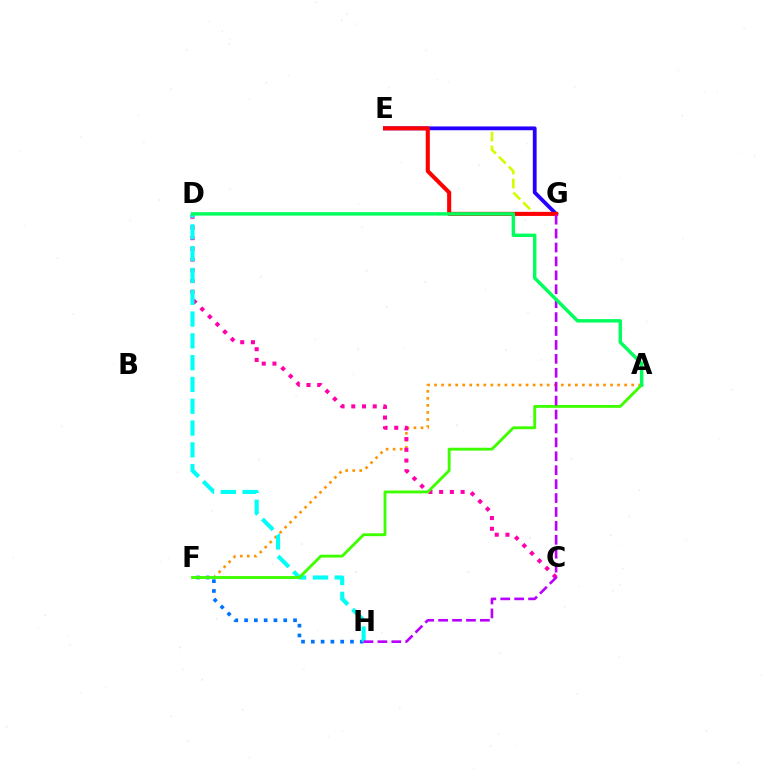{('E', 'G'): [{'color': '#d1ff00', 'line_style': 'dashed', 'thickness': 1.89}, {'color': '#2500ff', 'line_style': 'solid', 'thickness': 2.74}, {'color': '#ff0000', 'line_style': 'solid', 'thickness': 2.94}], ('A', 'F'): [{'color': '#ff9400', 'line_style': 'dotted', 'thickness': 1.91}, {'color': '#3dff00', 'line_style': 'solid', 'thickness': 2.06}], ('C', 'D'): [{'color': '#ff00ac', 'line_style': 'dotted', 'thickness': 2.91}], ('F', 'H'): [{'color': '#0074ff', 'line_style': 'dotted', 'thickness': 2.66}], ('D', 'H'): [{'color': '#00fff6', 'line_style': 'dashed', 'thickness': 2.96}], ('G', 'H'): [{'color': '#b900ff', 'line_style': 'dashed', 'thickness': 1.89}], ('A', 'D'): [{'color': '#00ff5c', 'line_style': 'solid', 'thickness': 2.47}]}